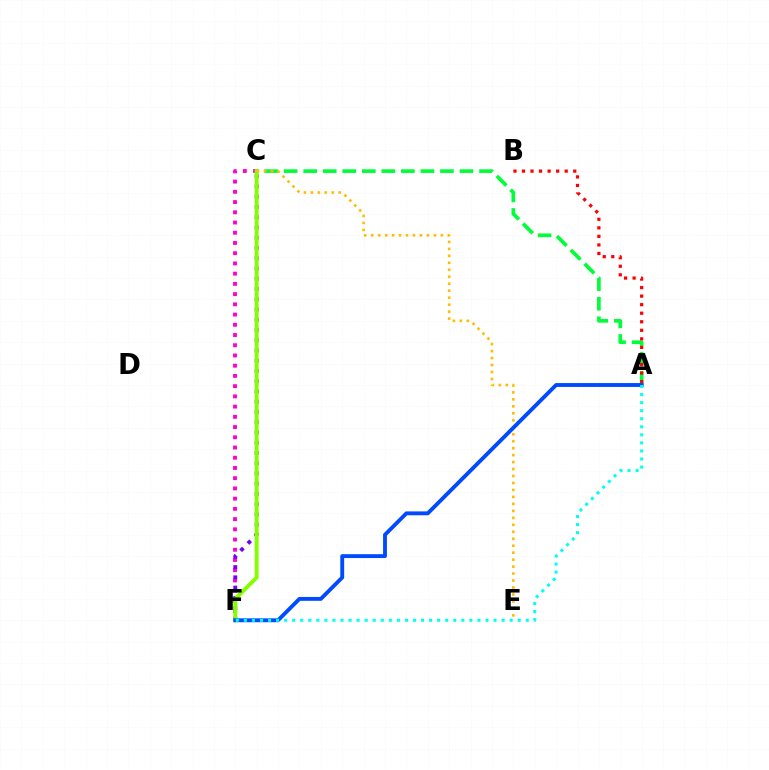{('A', 'C'): [{'color': '#00ff39', 'line_style': 'dashed', 'thickness': 2.65}], ('C', 'F'): [{'color': '#ff00cf', 'line_style': 'dotted', 'thickness': 2.78}, {'color': '#7200ff', 'line_style': 'dotted', 'thickness': 2.78}, {'color': '#84ff00', 'line_style': 'solid', 'thickness': 2.82}], ('C', 'E'): [{'color': '#ffbd00', 'line_style': 'dotted', 'thickness': 1.89}], ('A', 'B'): [{'color': '#ff0000', 'line_style': 'dotted', 'thickness': 2.32}], ('A', 'F'): [{'color': '#004bff', 'line_style': 'solid', 'thickness': 2.79}, {'color': '#00fff6', 'line_style': 'dotted', 'thickness': 2.19}]}